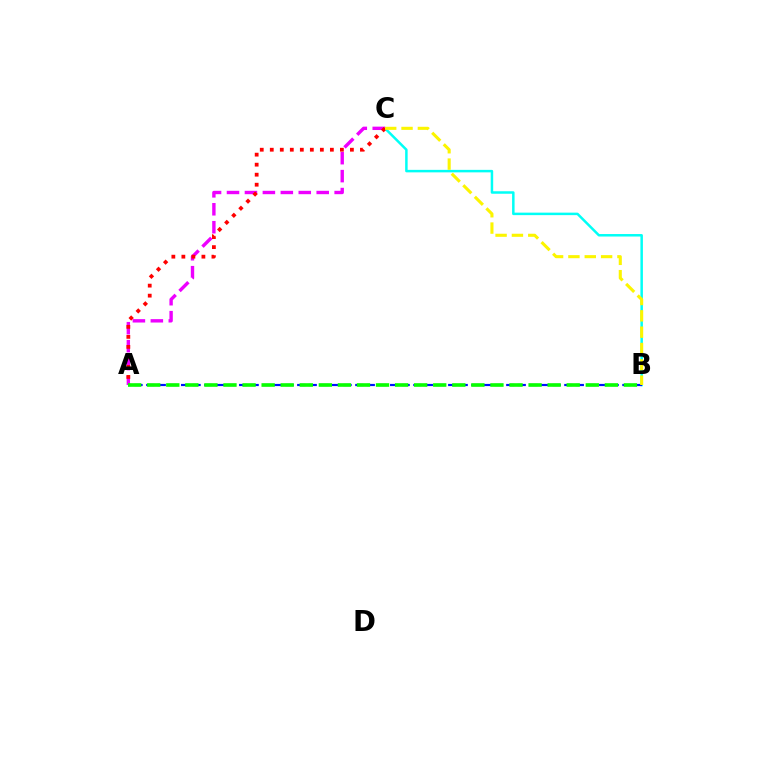{('B', 'C'): [{'color': '#00fff6', 'line_style': 'solid', 'thickness': 1.8}, {'color': '#fcf500', 'line_style': 'dashed', 'thickness': 2.22}], ('A', 'B'): [{'color': '#0010ff', 'line_style': 'dashed', 'thickness': 1.58}, {'color': '#08ff00', 'line_style': 'dashed', 'thickness': 2.59}], ('A', 'C'): [{'color': '#ee00ff', 'line_style': 'dashed', 'thickness': 2.44}, {'color': '#ff0000', 'line_style': 'dotted', 'thickness': 2.72}]}